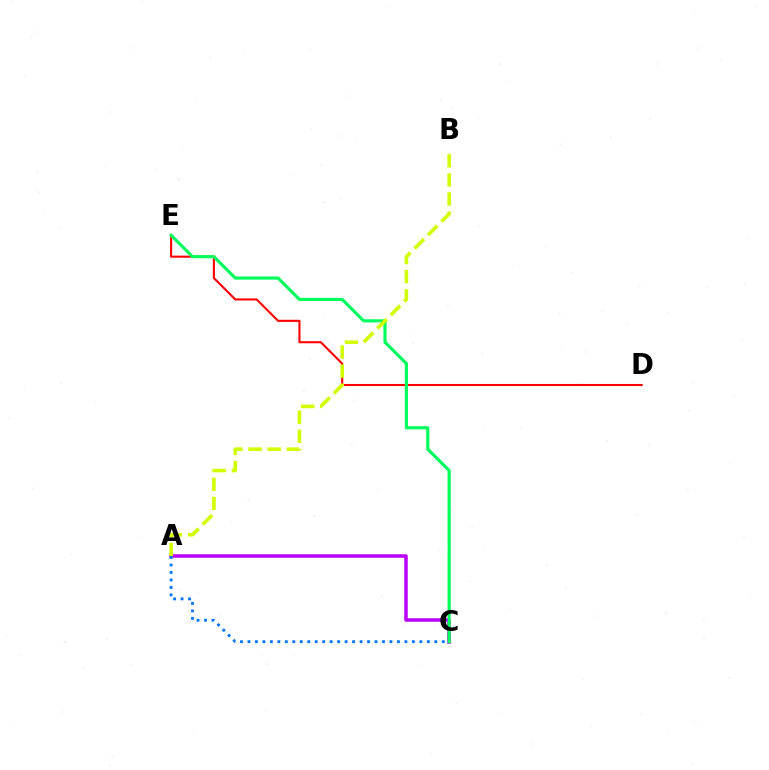{('D', 'E'): [{'color': '#ff0000', 'line_style': 'solid', 'thickness': 1.51}], ('A', 'C'): [{'color': '#b900ff', 'line_style': 'solid', 'thickness': 2.52}, {'color': '#0074ff', 'line_style': 'dotted', 'thickness': 2.03}], ('C', 'E'): [{'color': '#00ff5c', 'line_style': 'solid', 'thickness': 2.27}], ('A', 'B'): [{'color': '#d1ff00', 'line_style': 'dashed', 'thickness': 2.59}]}